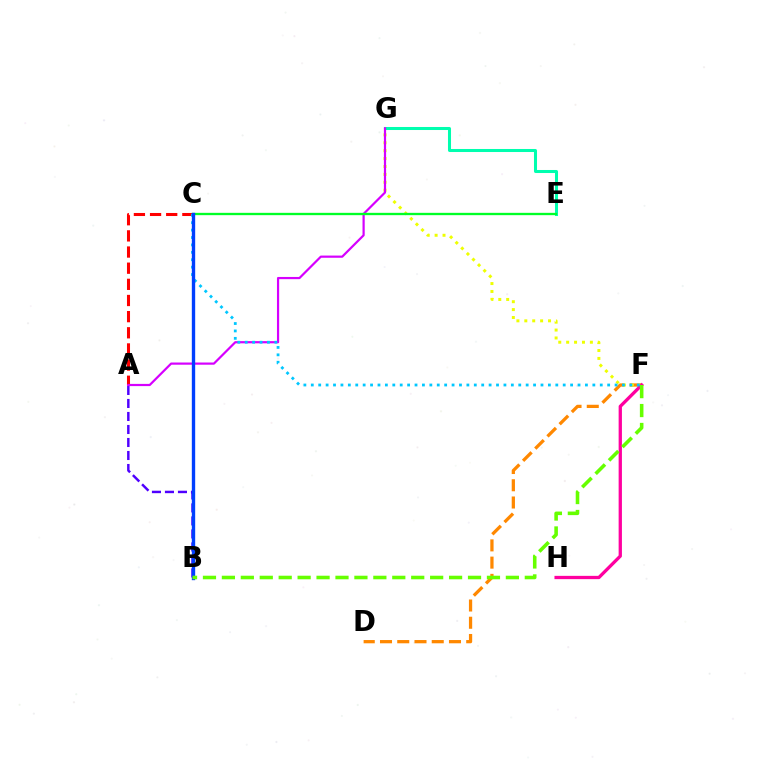{('A', 'B'): [{'color': '#4f00ff', 'line_style': 'dashed', 'thickness': 1.77}], ('D', 'F'): [{'color': '#ff8800', 'line_style': 'dashed', 'thickness': 2.34}], ('F', 'G'): [{'color': '#eeff00', 'line_style': 'dotted', 'thickness': 2.15}], ('E', 'G'): [{'color': '#00ffaf', 'line_style': 'solid', 'thickness': 2.18}], ('A', 'C'): [{'color': '#ff0000', 'line_style': 'dashed', 'thickness': 2.19}], ('A', 'G'): [{'color': '#d600ff', 'line_style': 'solid', 'thickness': 1.58}], ('F', 'H'): [{'color': '#ff00a0', 'line_style': 'solid', 'thickness': 2.37}], ('C', 'E'): [{'color': '#00ff27', 'line_style': 'solid', 'thickness': 1.68}], ('C', 'F'): [{'color': '#00c7ff', 'line_style': 'dotted', 'thickness': 2.01}], ('B', 'C'): [{'color': '#003fff', 'line_style': 'solid', 'thickness': 2.42}], ('B', 'F'): [{'color': '#66ff00', 'line_style': 'dashed', 'thickness': 2.57}]}